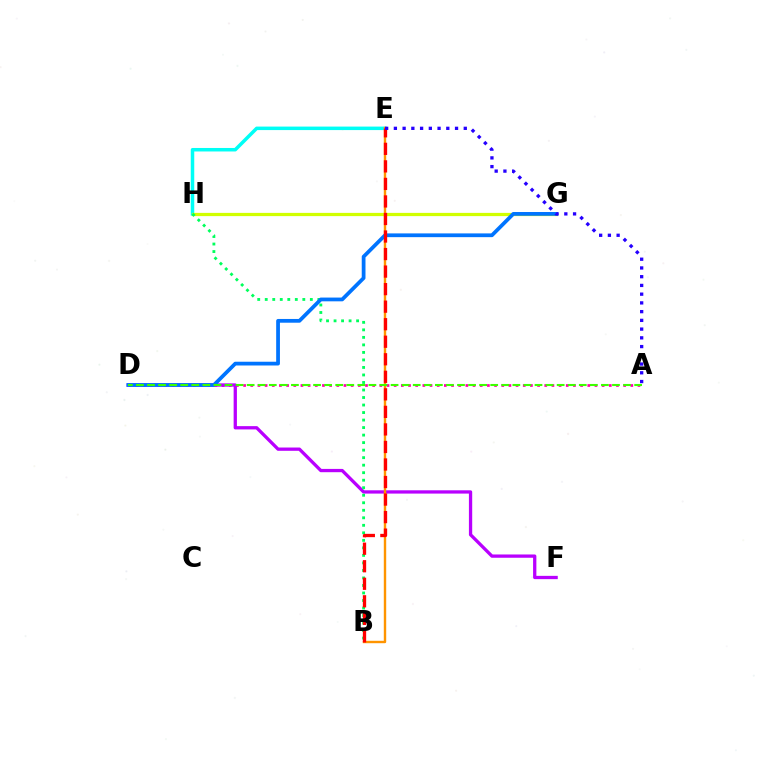{('E', 'H'): [{'color': '#00fff6', 'line_style': 'solid', 'thickness': 2.52}], ('A', 'D'): [{'color': '#ff00ac', 'line_style': 'dotted', 'thickness': 1.95}, {'color': '#3dff00', 'line_style': 'dashed', 'thickness': 1.5}], ('G', 'H'): [{'color': '#d1ff00', 'line_style': 'solid', 'thickness': 2.33}], ('D', 'F'): [{'color': '#b900ff', 'line_style': 'solid', 'thickness': 2.37}], ('B', 'E'): [{'color': '#ff9400', 'line_style': 'solid', 'thickness': 1.73}, {'color': '#ff0000', 'line_style': 'dashed', 'thickness': 2.38}], ('B', 'H'): [{'color': '#00ff5c', 'line_style': 'dotted', 'thickness': 2.04}], ('D', 'G'): [{'color': '#0074ff', 'line_style': 'solid', 'thickness': 2.7}], ('A', 'E'): [{'color': '#2500ff', 'line_style': 'dotted', 'thickness': 2.37}]}